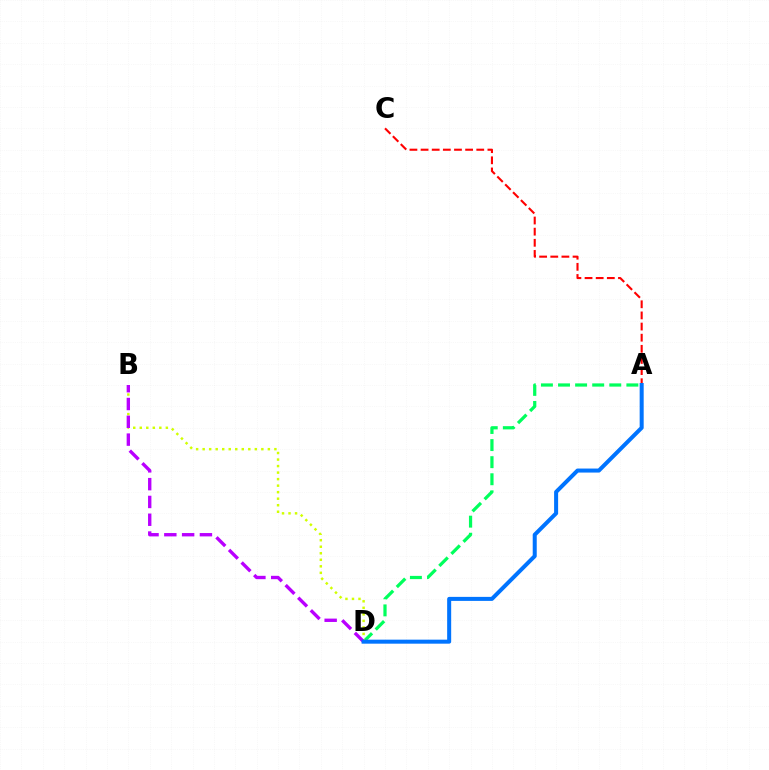{('A', 'D'): [{'color': '#00ff5c', 'line_style': 'dashed', 'thickness': 2.32}, {'color': '#0074ff', 'line_style': 'solid', 'thickness': 2.89}], ('A', 'C'): [{'color': '#ff0000', 'line_style': 'dashed', 'thickness': 1.51}], ('B', 'D'): [{'color': '#d1ff00', 'line_style': 'dotted', 'thickness': 1.77}, {'color': '#b900ff', 'line_style': 'dashed', 'thickness': 2.42}]}